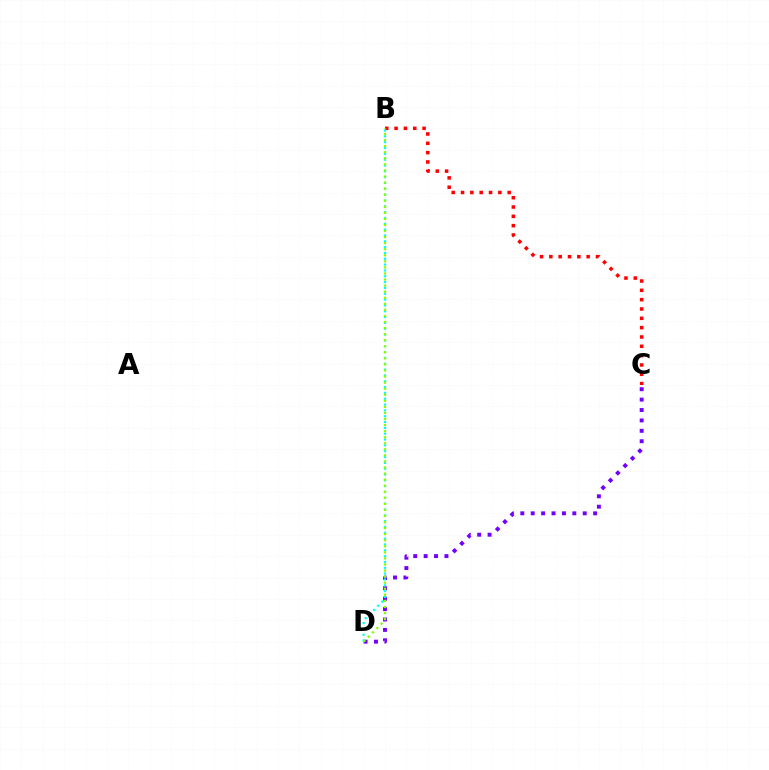{('C', 'D'): [{'color': '#7200ff', 'line_style': 'dotted', 'thickness': 2.83}], ('B', 'C'): [{'color': '#ff0000', 'line_style': 'dotted', 'thickness': 2.53}], ('B', 'D'): [{'color': '#00fff6', 'line_style': 'dotted', 'thickness': 1.58}, {'color': '#84ff00', 'line_style': 'dotted', 'thickness': 1.65}]}